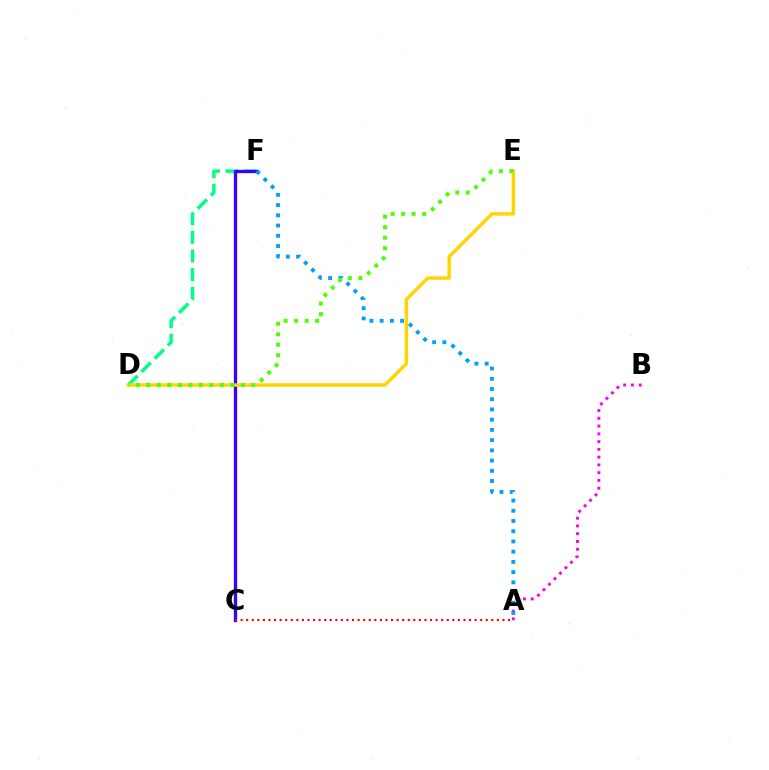{('D', 'F'): [{'color': '#00ff86', 'line_style': 'dashed', 'thickness': 2.53}], ('C', 'F'): [{'color': '#3700ff', 'line_style': 'solid', 'thickness': 2.39}], ('A', 'B'): [{'color': '#ff00ed', 'line_style': 'dotted', 'thickness': 2.11}], ('D', 'E'): [{'color': '#ffd500', 'line_style': 'solid', 'thickness': 2.47}, {'color': '#4fff00', 'line_style': 'dotted', 'thickness': 2.85}], ('A', 'F'): [{'color': '#009eff', 'line_style': 'dotted', 'thickness': 2.78}], ('A', 'C'): [{'color': '#ff0000', 'line_style': 'dotted', 'thickness': 1.51}]}